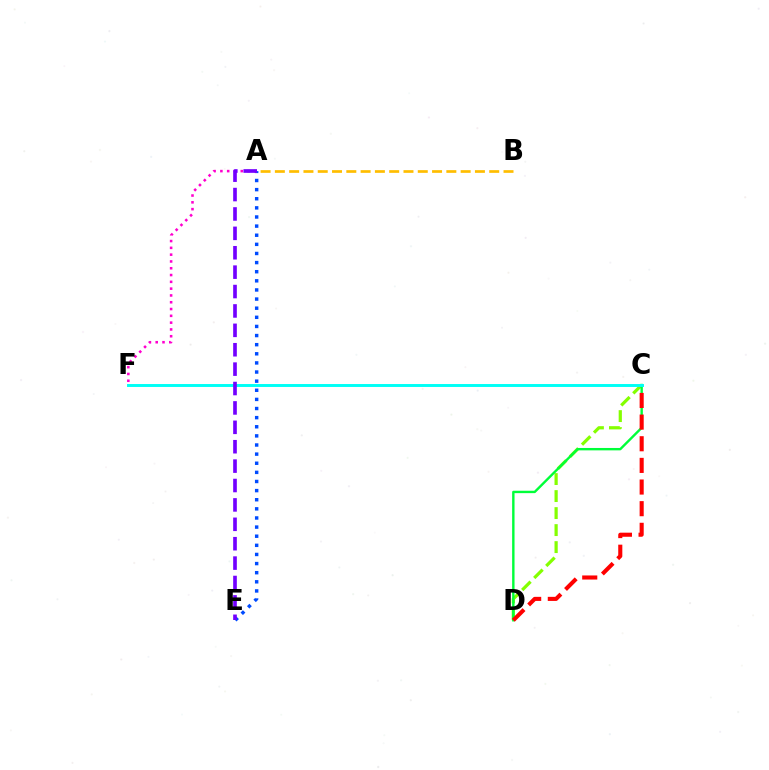{('A', 'B'): [{'color': '#ffbd00', 'line_style': 'dashed', 'thickness': 1.94}], ('C', 'D'): [{'color': '#84ff00', 'line_style': 'dashed', 'thickness': 2.31}, {'color': '#00ff39', 'line_style': 'solid', 'thickness': 1.72}, {'color': '#ff0000', 'line_style': 'dashed', 'thickness': 2.94}], ('A', 'E'): [{'color': '#004bff', 'line_style': 'dotted', 'thickness': 2.48}, {'color': '#7200ff', 'line_style': 'dashed', 'thickness': 2.64}], ('A', 'F'): [{'color': '#ff00cf', 'line_style': 'dotted', 'thickness': 1.85}], ('C', 'F'): [{'color': '#00fff6', 'line_style': 'solid', 'thickness': 2.11}]}